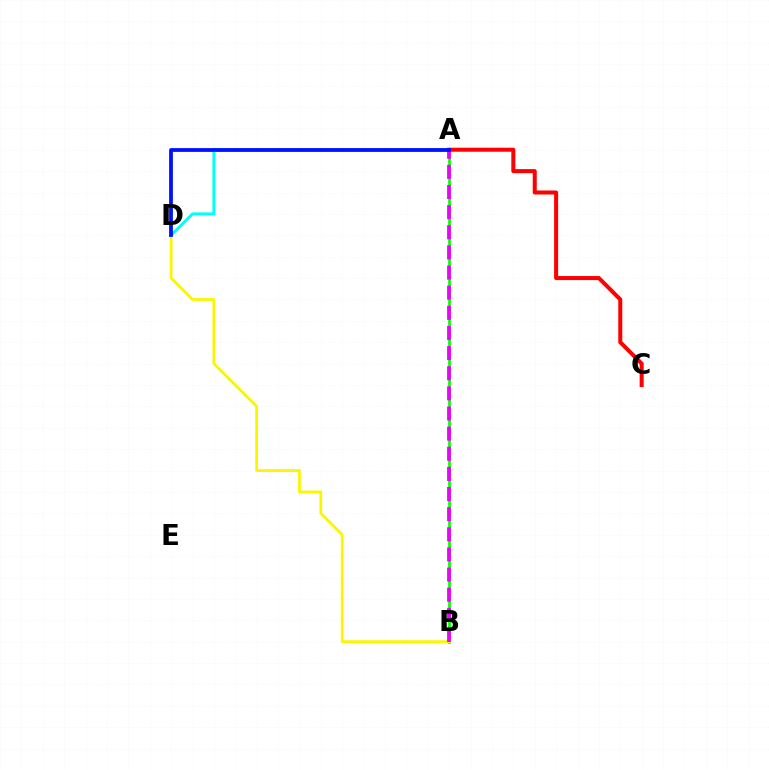{('A', 'B'): [{'color': '#08ff00', 'line_style': 'solid', 'thickness': 1.96}, {'color': '#ee00ff', 'line_style': 'dashed', 'thickness': 2.74}], ('A', 'D'): [{'color': '#00fff6', 'line_style': 'solid', 'thickness': 2.12}, {'color': '#0010ff', 'line_style': 'solid', 'thickness': 2.72}], ('B', 'D'): [{'color': '#fcf500', 'line_style': 'solid', 'thickness': 2.0}], ('A', 'C'): [{'color': '#ff0000', 'line_style': 'solid', 'thickness': 2.9}]}